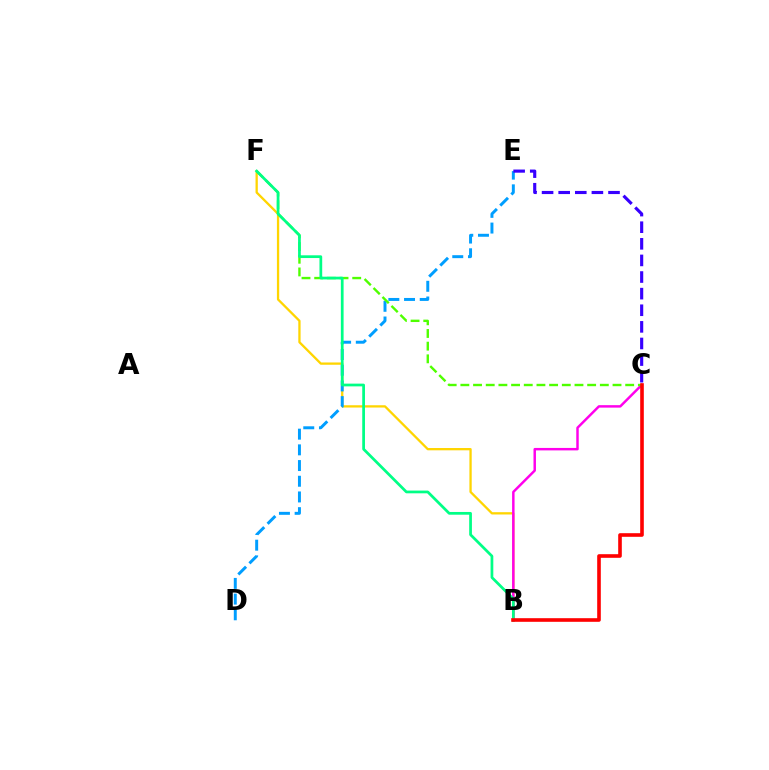{('B', 'F'): [{'color': '#ffd500', 'line_style': 'solid', 'thickness': 1.65}, {'color': '#00ff86', 'line_style': 'solid', 'thickness': 1.97}], ('D', 'E'): [{'color': '#009eff', 'line_style': 'dashed', 'thickness': 2.13}], ('B', 'C'): [{'color': '#ff00ed', 'line_style': 'solid', 'thickness': 1.77}, {'color': '#ff0000', 'line_style': 'solid', 'thickness': 2.6}], ('C', 'F'): [{'color': '#4fff00', 'line_style': 'dashed', 'thickness': 1.72}], ('C', 'E'): [{'color': '#3700ff', 'line_style': 'dashed', 'thickness': 2.26}]}